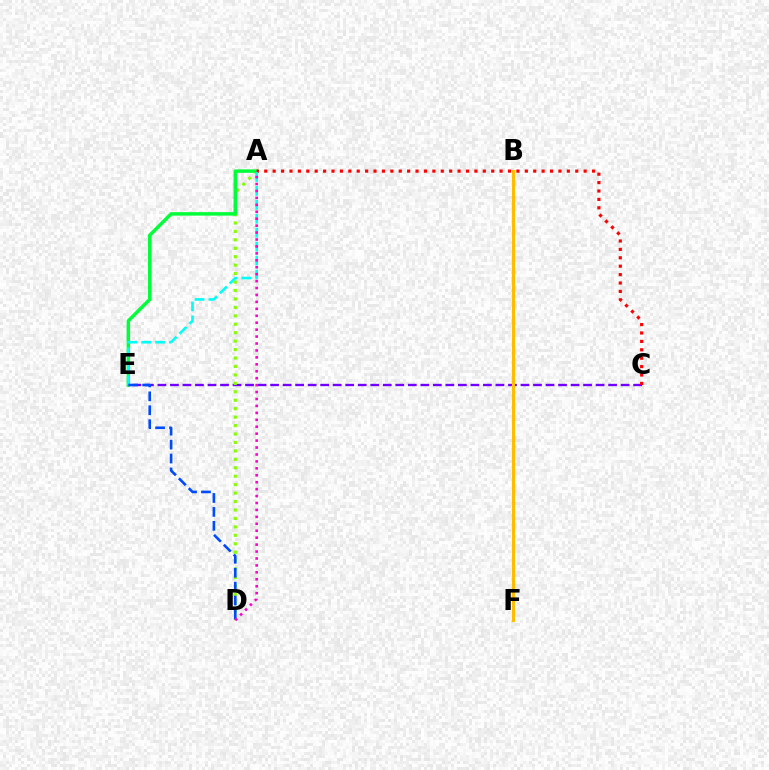{('C', 'E'): [{'color': '#7200ff', 'line_style': 'dashed', 'thickness': 1.7}], ('A', 'D'): [{'color': '#84ff00', 'line_style': 'dotted', 'thickness': 2.29}, {'color': '#ff00cf', 'line_style': 'dotted', 'thickness': 1.88}], ('B', 'F'): [{'color': '#ffbd00', 'line_style': 'solid', 'thickness': 2.24}], ('A', 'E'): [{'color': '#00ff39', 'line_style': 'solid', 'thickness': 2.5}, {'color': '#00fff6', 'line_style': 'dashed', 'thickness': 1.89}], ('A', 'C'): [{'color': '#ff0000', 'line_style': 'dotted', 'thickness': 2.28}], ('D', 'E'): [{'color': '#004bff', 'line_style': 'dashed', 'thickness': 1.89}]}